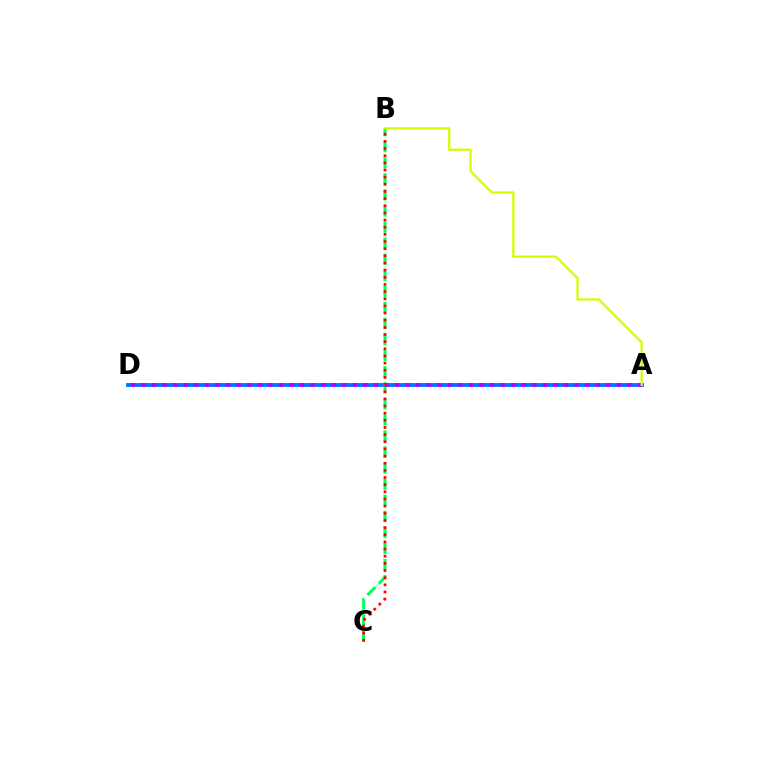{('A', 'D'): [{'color': '#0074ff', 'line_style': 'solid', 'thickness': 2.77}, {'color': '#b900ff', 'line_style': 'dotted', 'thickness': 2.87}], ('B', 'C'): [{'color': '#00ff5c', 'line_style': 'dashed', 'thickness': 2.18}, {'color': '#ff0000', 'line_style': 'dotted', 'thickness': 1.94}], ('A', 'B'): [{'color': '#d1ff00', 'line_style': 'solid', 'thickness': 1.6}]}